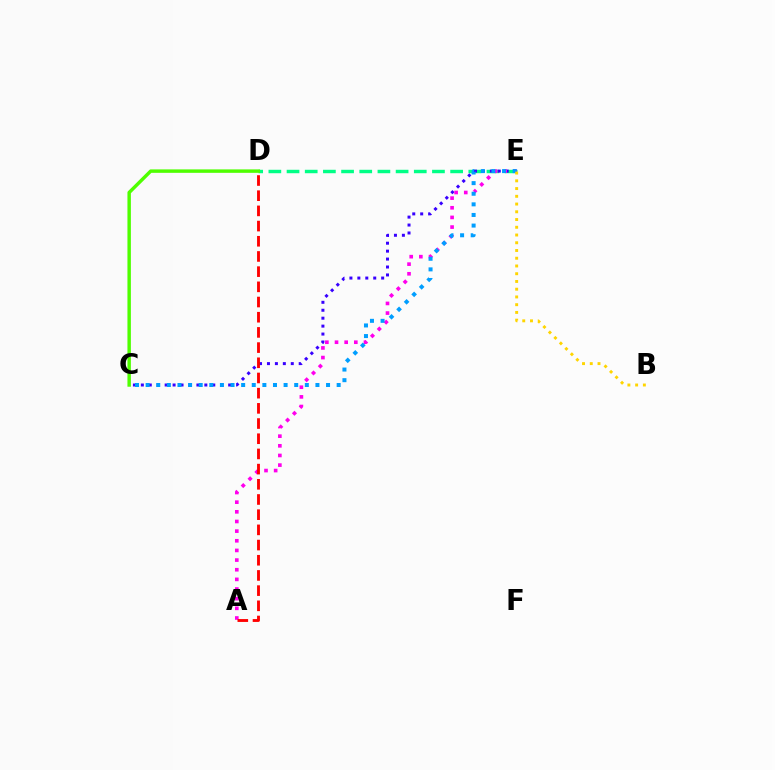{('D', 'E'): [{'color': '#00ff86', 'line_style': 'dashed', 'thickness': 2.47}], ('C', 'E'): [{'color': '#3700ff', 'line_style': 'dotted', 'thickness': 2.16}, {'color': '#009eff', 'line_style': 'dotted', 'thickness': 2.88}], ('A', 'E'): [{'color': '#ff00ed', 'line_style': 'dotted', 'thickness': 2.62}], ('C', 'D'): [{'color': '#4fff00', 'line_style': 'solid', 'thickness': 2.48}], ('A', 'D'): [{'color': '#ff0000', 'line_style': 'dashed', 'thickness': 2.06}], ('B', 'E'): [{'color': '#ffd500', 'line_style': 'dotted', 'thickness': 2.1}]}